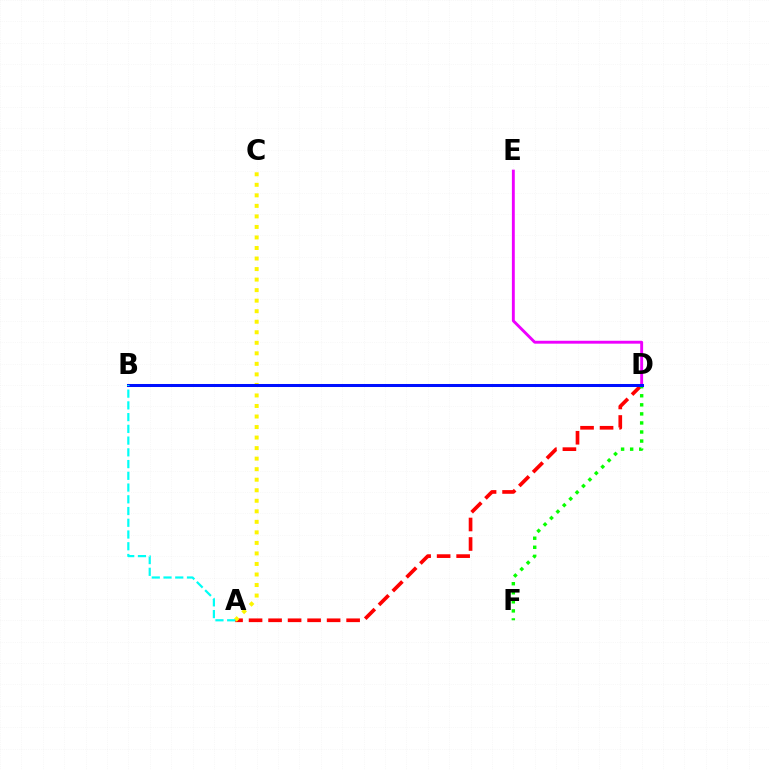{('A', 'D'): [{'color': '#ff0000', 'line_style': 'dashed', 'thickness': 2.65}], ('D', 'E'): [{'color': '#ee00ff', 'line_style': 'solid', 'thickness': 2.09}], ('A', 'C'): [{'color': '#fcf500', 'line_style': 'dotted', 'thickness': 2.86}], ('D', 'F'): [{'color': '#08ff00', 'line_style': 'dotted', 'thickness': 2.46}], ('B', 'D'): [{'color': '#0010ff', 'line_style': 'solid', 'thickness': 2.17}], ('A', 'B'): [{'color': '#00fff6', 'line_style': 'dashed', 'thickness': 1.59}]}